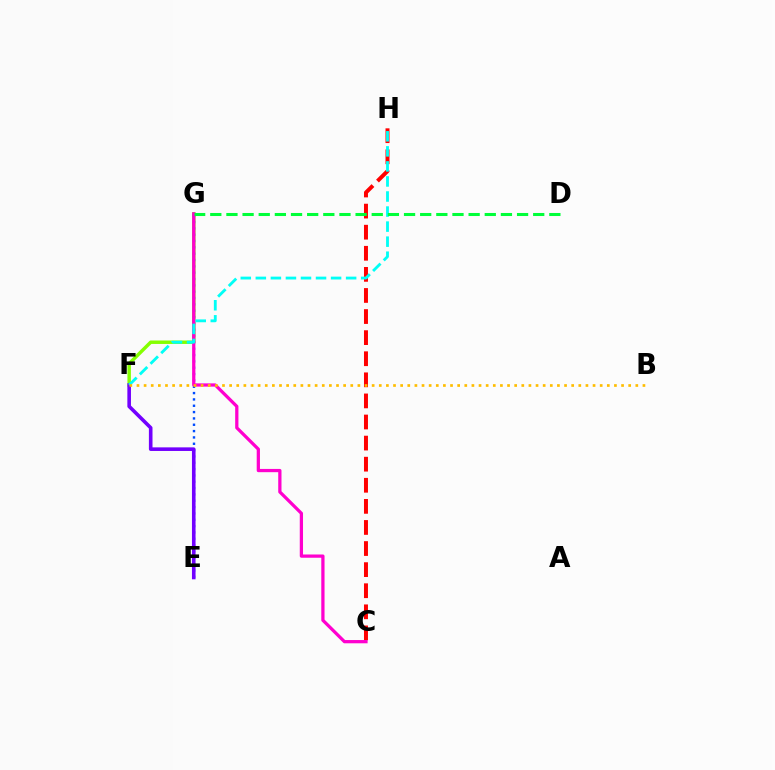{('F', 'G'): [{'color': '#84ff00', 'line_style': 'solid', 'thickness': 2.49}], ('C', 'H'): [{'color': '#ff0000', 'line_style': 'dashed', 'thickness': 2.87}], ('E', 'G'): [{'color': '#004bff', 'line_style': 'dotted', 'thickness': 1.72}], ('C', 'G'): [{'color': '#ff00cf', 'line_style': 'solid', 'thickness': 2.34}], ('E', 'F'): [{'color': '#7200ff', 'line_style': 'solid', 'thickness': 2.59}], ('F', 'H'): [{'color': '#00fff6', 'line_style': 'dashed', 'thickness': 2.04}], ('D', 'G'): [{'color': '#00ff39', 'line_style': 'dashed', 'thickness': 2.19}], ('B', 'F'): [{'color': '#ffbd00', 'line_style': 'dotted', 'thickness': 1.94}]}